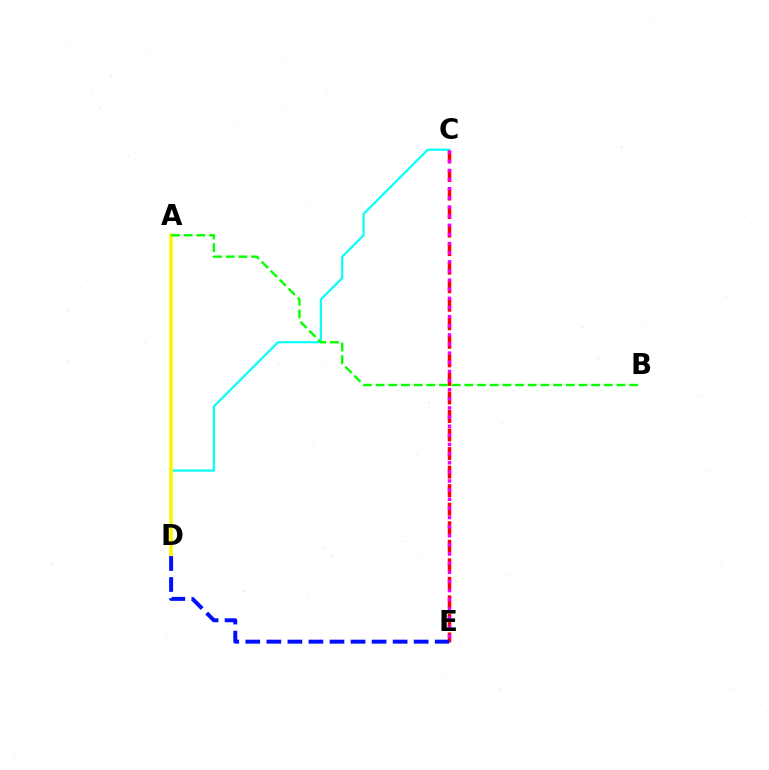{('C', 'D'): [{'color': '#00fff6', 'line_style': 'solid', 'thickness': 1.54}], ('C', 'E'): [{'color': '#ff0000', 'line_style': 'dashed', 'thickness': 2.52}, {'color': '#ee00ff', 'line_style': 'dotted', 'thickness': 2.48}], ('A', 'D'): [{'color': '#fcf500', 'line_style': 'solid', 'thickness': 2.53}], ('D', 'E'): [{'color': '#0010ff', 'line_style': 'dashed', 'thickness': 2.86}], ('A', 'B'): [{'color': '#08ff00', 'line_style': 'dashed', 'thickness': 1.72}]}